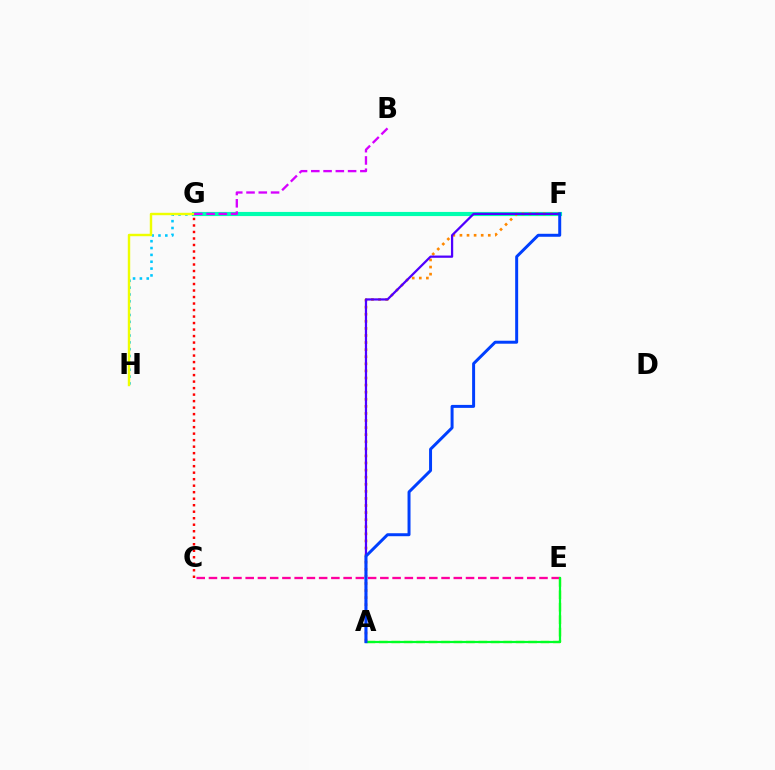{('F', 'G'): [{'color': '#00ffaf', 'line_style': 'solid', 'thickness': 2.98}], ('A', 'F'): [{'color': '#ff8800', 'line_style': 'dotted', 'thickness': 1.92}, {'color': '#4f00ff', 'line_style': 'solid', 'thickness': 1.62}, {'color': '#003fff', 'line_style': 'solid', 'thickness': 2.14}], ('G', 'H'): [{'color': '#00c7ff', 'line_style': 'dotted', 'thickness': 1.86}, {'color': '#eeff00', 'line_style': 'solid', 'thickness': 1.75}], ('A', 'E'): [{'color': '#66ff00', 'line_style': 'dashed', 'thickness': 1.69}, {'color': '#00ff27', 'line_style': 'solid', 'thickness': 1.59}], ('C', 'G'): [{'color': '#ff0000', 'line_style': 'dotted', 'thickness': 1.77}], ('B', 'G'): [{'color': '#d600ff', 'line_style': 'dashed', 'thickness': 1.67}], ('C', 'E'): [{'color': '#ff00a0', 'line_style': 'dashed', 'thickness': 1.66}]}